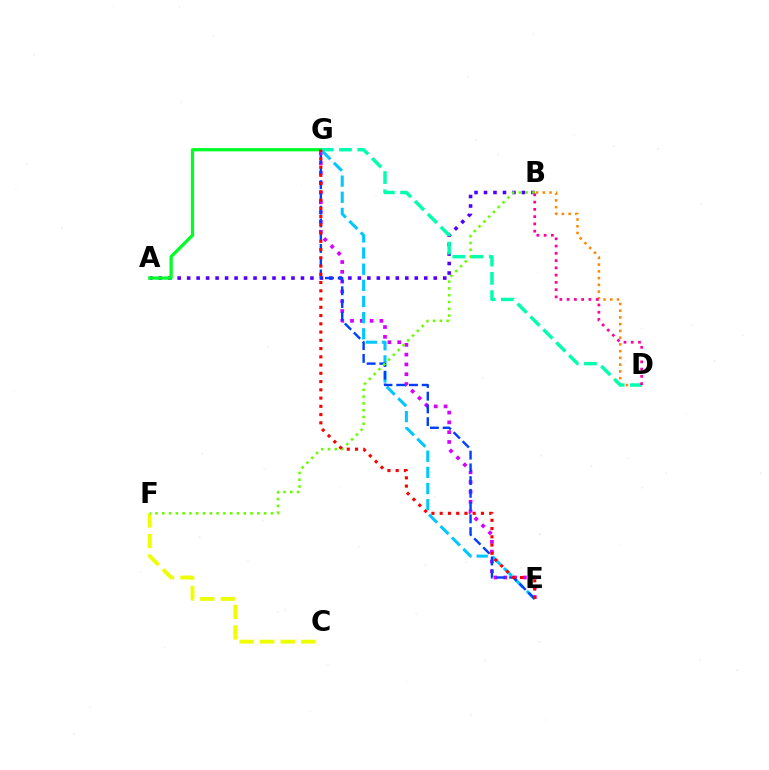{('B', 'D'): [{'color': '#ff8800', 'line_style': 'dotted', 'thickness': 1.83}, {'color': '#ff00a0', 'line_style': 'dotted', 'thickness': 1.97}], ('A', 'B'): [{'color': '#4f00ff', 'line_style': 'dotted', 'thickness': 2.58}], ('A', 'G'): [{'color': '#00ff27', 'line_style': 'solid', 'thickness': 2.34}], ('D', 'G'): [{'color': '#00ffaf', 'line_style': 'dashed', 'thickness': 2.48}], ('E', 'G'): [{'color': '#d600ff', 'line_style': 'dotted', 'thickness': 2.66}, {'color': '#00c7ff', 'line_style': 'dashed', 'thickness': 2.19}, {'color': '#003fff', 'line_style': 'dashed', 'thickness': 1.73}, {'color': '#ff0000', 'line_style': 'dotted', 'thickness': 2.24}], ('C', 'F'): [{'color': '#eeff00', 'line_style': 'dashed', 'thickness': 2.79}], ('B', 'F'): [{'color': '#66ff00', 'line_style': 'dotted', 'thickness': 1.84}]}